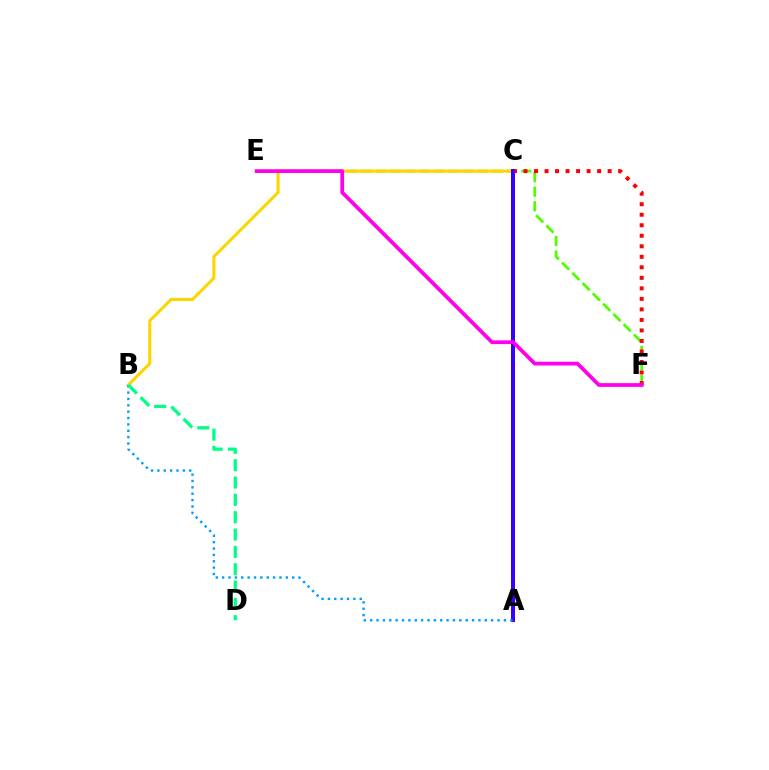{('E', 'F'): [{'color': '#4fff00', 'line_style': 'dashed', 'thickness': 1.97}, {'color': '#ff00ed', 'line_style': 'solid', 'thickness': 2.7}], ('B', 'C'): [{'color': '#ffd500', 'line_style': 'solid', 'thickness': 2.22}], ('C', 'F'): [{'color': '#ff0000', 'line_style': 'dotted', 'thickness': 2.86}], ('A', 'C'): [{'color': '#3700ff', 'line_style': 'solid', 'thickness': 2.87}], ('A', 'B'): [{'color': '#009eff', 'line_style': 'dotted', 'thickness': 1.73}], ('B', 'D'): [{'color': '#00ff86', 'line_style': 'dashed', 'thickness': 2.36}]}